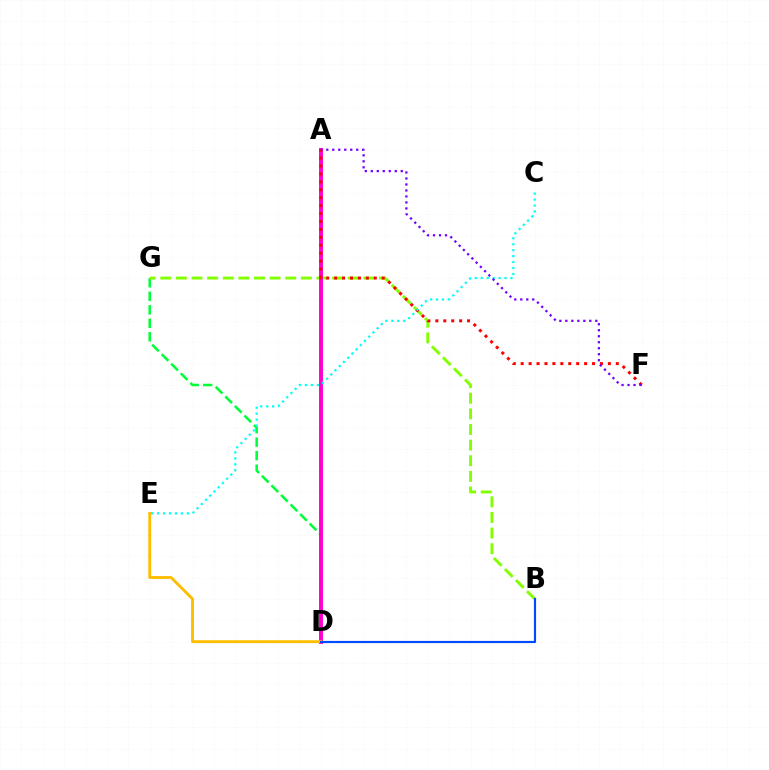{('D', 'G'): [{'color': '#00ff39', 'line_style': 'dashed', 'thickness': 1.84}], ('B', 'G'): [{'color': '#84ff00', 'line_style': 'dashed', 'thickness': 2.12}], ('A', 'D'): [{'color': '#ff00cf', 'line_style': 'solid', 'thickness': 2.83}], ('A', 'F'): [{'color': '#ff0000', 'line_style': 'dotted', 'thickness': 2.15}, {'color': '#7200ff', 'line_style': 'dotted', 'thickness': 1.63}], ('D', 'E'): [{'color': '#ffbd00', 'line_style': 'solid', 'thickness': 2.06}], ('B', 'D'): [{'color': '#004bff', 'line_style': 'solid', 'thickness': 1.57}], ('C', 'E'): [{'color': '#00fff6', 'line_style': 'dotted', 'thickness': 1.62}]}